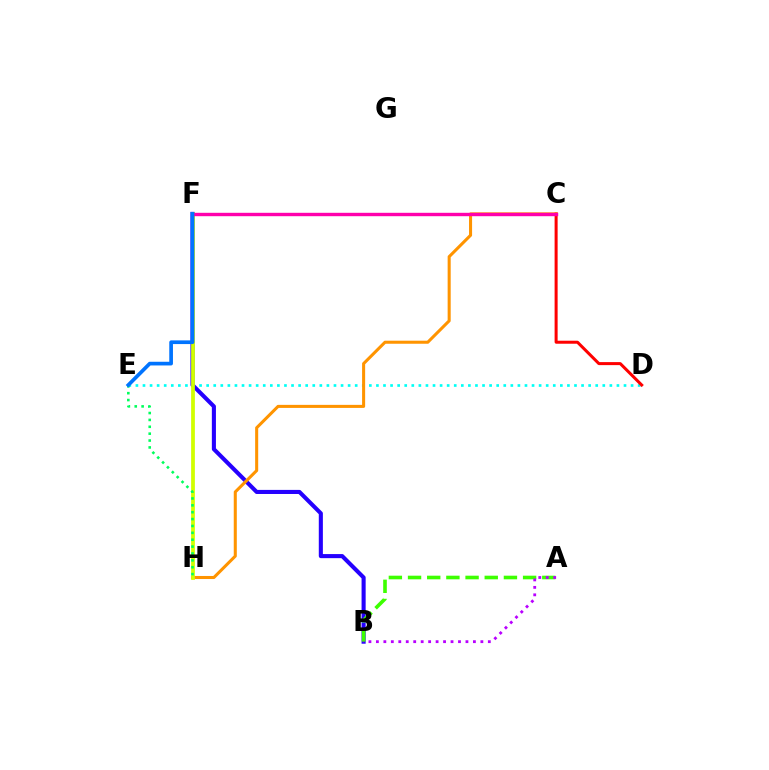{('D', 'E'): [{'color': '#00fff6', 'line_style': 'dotted', 'thickness': 1.92}], ('B', 'F'): [{'color': '#2500ff', 'line_style': 'solid', 'thickness': 2.94}], ('C', 'D'): [{'color': '#ff0000', 'line_style': 'solid', 'thickness': 2.17}], ('C', 'H'): [{'color': '#ff9400', 'line_style': 'solid', 'thickness': 2.2}], ('A', 'B'): [{'color': '#3dff00', 'line_style': 'dashed', 'thickness': 2.61}, {'color': '#b900ff', 'line_style': 'dotted', 'thickness': 2.03}], ('F', 'H'): [{'color': '#d1ff00', 'line_style': 'solid', 'thickness': 2.71}], ('C', 'F'): [{'color': '#ff00ac', 'line_style': 'solid', 'thickness': 2.44}], ('E', 'H'): [{'color': '#00ff5c', 'line_style': 'dotted', 'thickness': 1.87}], ('E', 'F'): [{'color': '#0074ff', 'line_style': 'solid', 'thickness': 2.66}]}